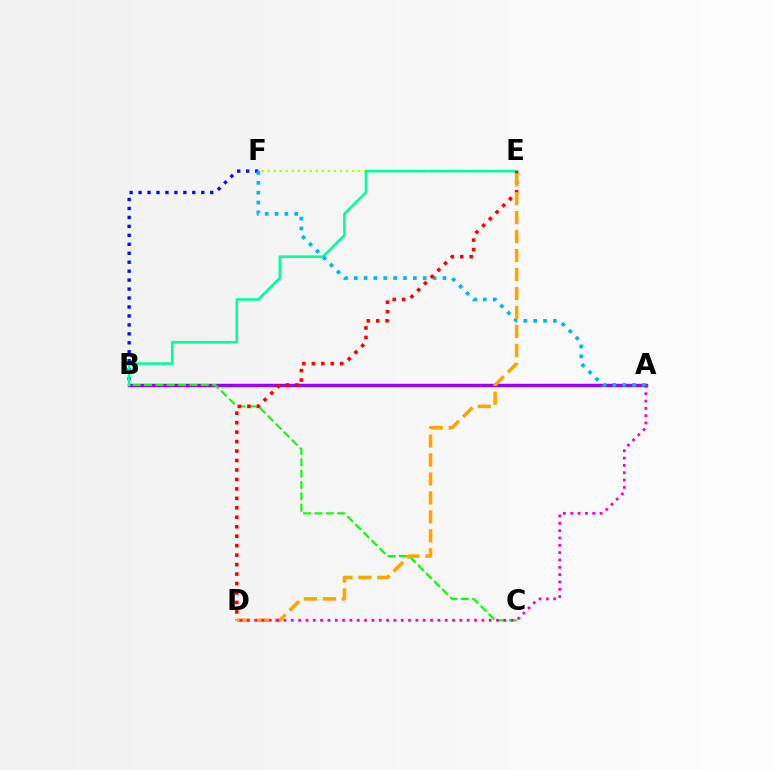{('E', 'F'): [{'color': '#b3ff00', 'line_style': 'dotted', 'thickness': 1.64}], ('A', 'B'): [{'color': '#9b00ff', 'line_style': 'solid', 'thickness': 2.46}], ('B', 'C'): [{'color': '#08ff00', 'line_style': 'dashed', 'thickness': 1.54}], ('B', 'F'): [{'color': '#0010ff', 'line_style': 'dotted', 'thickness': 2.43}], ('B', 'E'): [{'color': '#00ff9d', 'line_style': 'solid', 'thickness': 1.88}], ('A', 'F'): [{'color': '#00b5ff', 'line_style': 'dotted', 'thickness': 2.68}], ('D', 'E'): [{'color': '#ff0000', 'line_style': 'dotted', 'thickness': 2.57}, {'color': '#ffa500', 'line_style': 'dashed', 'thickness': 2.58}], ('A', 'D'): [{'color': '#ff00bd', 'line_style': 'dotted', 'thickness': 1.99}]}